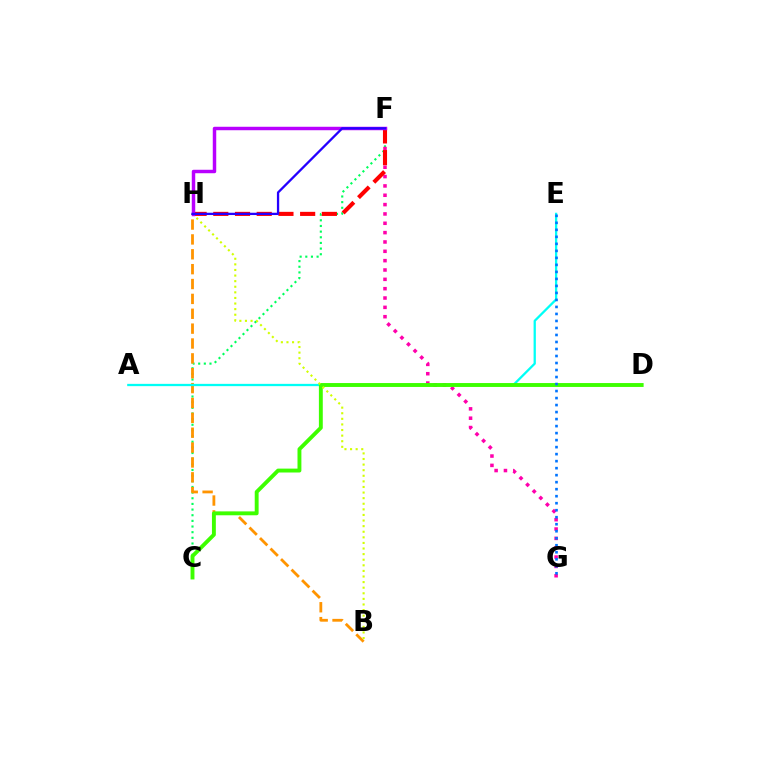{('C', 'F'): [{'color': '#00ff5c', 'line_style': 'dotted', 'thickness': 1.54}], ('B', 'H'): [{'color': '#ff9400', 'line_style': 'dashed', 'thickness': 2.02}, {'color': '#d1ff00', 'line_style': 'dotted', 'thickness': 1.52}], ('A', 'E'): [{'color': '#00fff6', 'line_style': 'solid', 'thickness': 1.64}], ('F', 'G'): [{'color': '#ff00ac', 'line_style': 'dotted', 'thickness': 2.54}], ('C', 'D'): [{'color': '#3dff00', 'line_style': 'solid', 'thickness': 2.8}], ('E', 'G'): [{'color': '#0074ff', 'line_style': 'dotted', 'thickness': 1.9}], ('F', 'H'): [{'color': '#ff0000', 'line_style': 'dashed', 'thickness': 2.95}, {'color': '#b900ff', 'line_style': 'solid', 'thickness': 2.49}, {'color': '#2500ff', 'line_style': 'solid', 'thickness': 1.65}]}